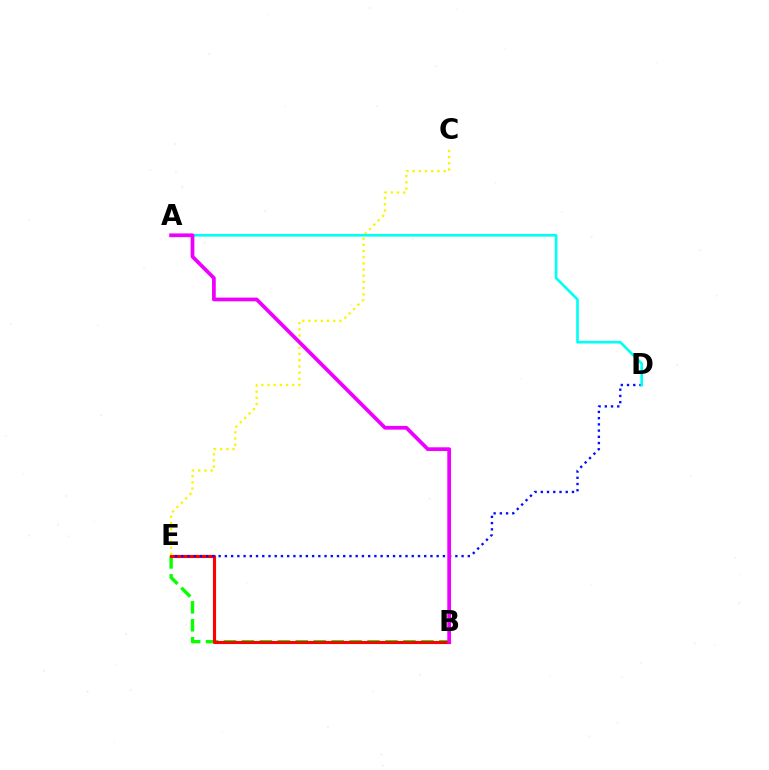{('B', 'E'): [{'color': '#08ff00', 'line_style': 'dashed', 'thickness': 2.44}, {'color': '#ff0000', 'line_style': 'solid', 'thickness': 2.25}], ('C', 'E'): [{'color': '#fcf500', 'line_style': 'dotted', 'thickness': 1.68}], ('D', 'E'): [{'color': '#0010ff', 'line_style': 'dotted', 'thickness': 1.69}], ('A', 'D'): [{'color': '#00fff6', 'line_style': 'solid', 'thickness': 1.91}], ('A', 'B'): [{'color': '#ee00ff', 'line_style': 'solid', 'thickness': 2.69}]}